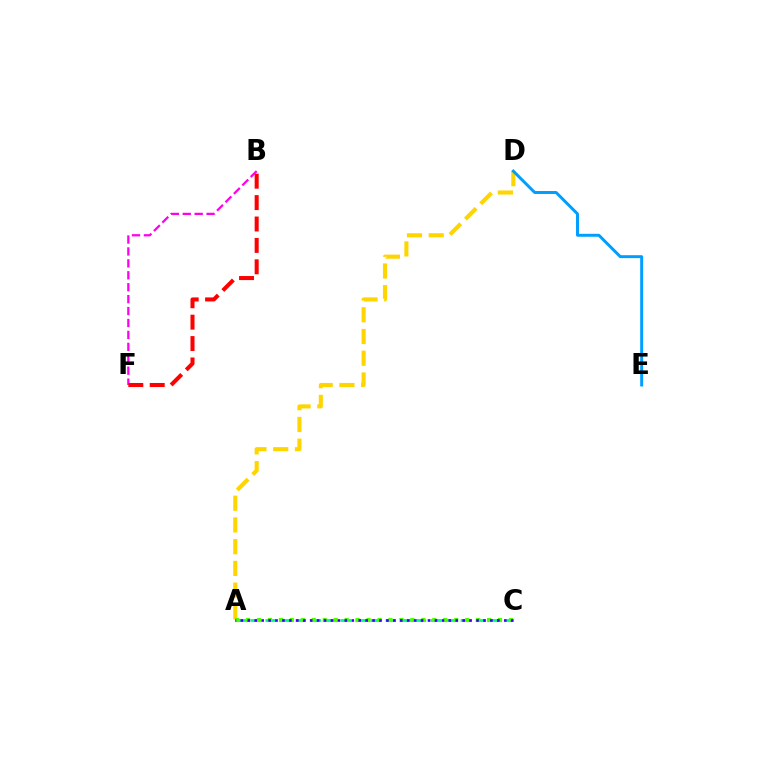{('B', 'F'): [{'color': '#ff00ed', 'line_style': 'dashed', 'thickness': 1.62}, {'color': '#ff0000', 'line_style': 'dashed', 'thickness': 2.91}], ('A', 'C'): [{'color': '#00ff86', 'line_style': 'dashed', 'thickness': 2.04}, {'color': '#4fff00', 'line_style': 'dotted', 'thickness': 2.98}, {'color': '#3700ff', 'line_style': 'dotted', 'thickness': 1.88}], ('A', 'D'): [{'color': '#ffd500', 'line_style': 'dashed', 'thickness': 2.95}], ('D', 'E'): [{'color': '#009eff', 'line_style': 'solid', 'thickness': 2.13}]}